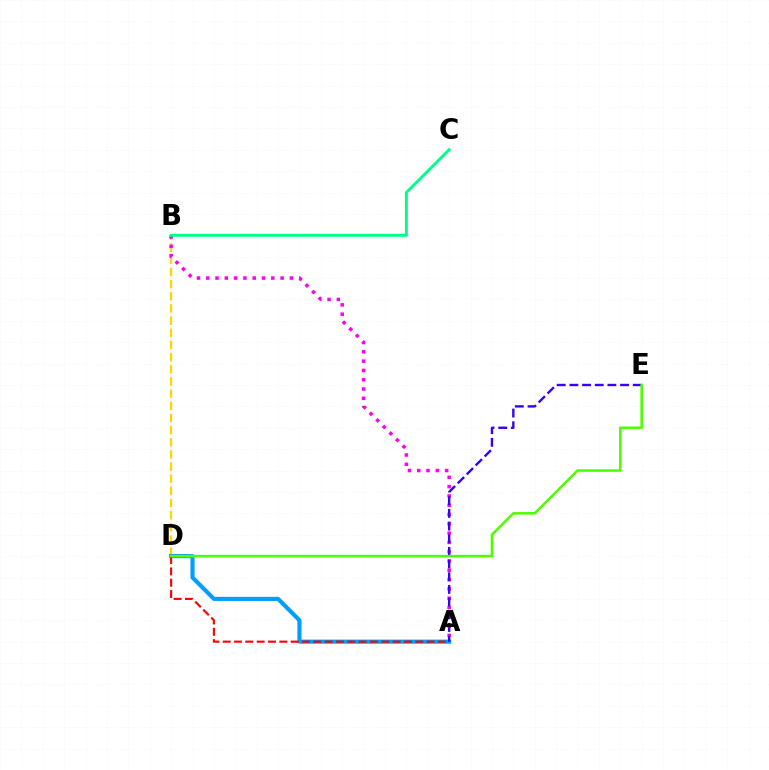{('B', 'D'): [{'color': '#ffd500', 'line_style': 'dashed', 'thickness': 1.65}], ('A', 'B'): [{'color': '#ff00ed', 'line_style': 'dotted', 'thickness': 2.53}], ('A', 'D'): [{'color': '#009eff', 'line_style': 'solid', 'thickness': 2.97}, {'color': '#ff0000', 'line_style': 'dashed', 'thickness': 1.54}], ('A', 'E'): [{'color': '#3700ff', 'line_style': 'dashed', 'thickness': 1.72}], ('B', 'C'): [{'color': '#00ff86', 'line_style': 'solid', 'thickness': 2.11}], ('D', 'E'): [{'color': '#4fff00', 'line_style': 'solid', 'thickness': 1.85}]}